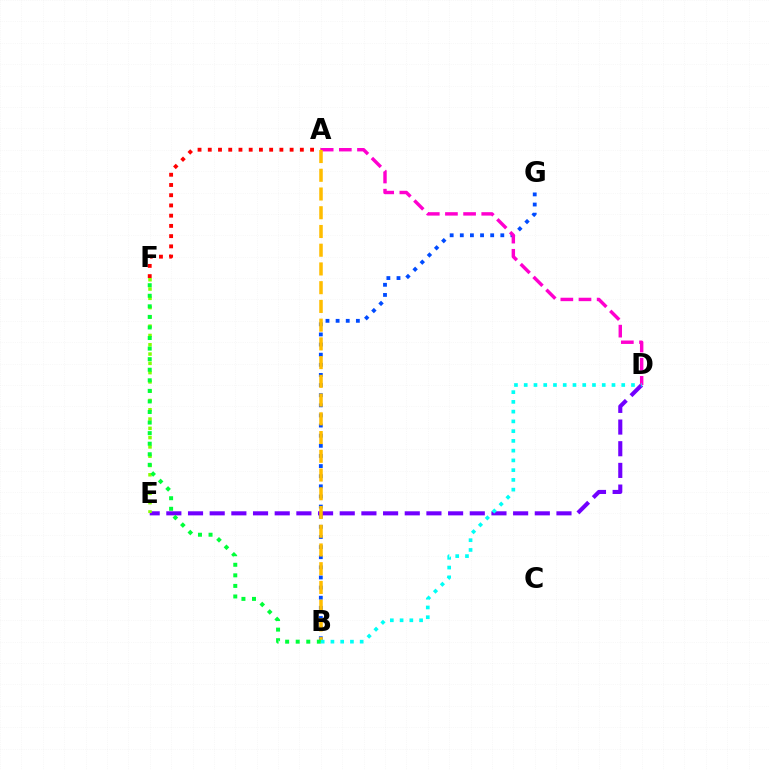{('B', 'G'): [{'color': '#004bff', 'line_style': 'dotted', 'thickness': 2.75}], ('D', 'E'): [{'color': '#7200ff', 'line_style': 'dashed', 'thickness': 2.94}], ('A', 'F'): [{'color': '#ff0000', 'line_style': 'dotted', 'thickness': 2.78}], ('E', 'F'): [{'color': '#84ff00', 'line_style': 'dotted', 'thickness': 2.52}], ('A', 'D'): [{'color': '#ff00cf', 'line_style': 'dashed', 'thickness': 2.47}], ('A', 'B'): [{'color': '#ffbd00', 'line_style': 'dashed', 'thickness': 2.55}], ('B', 'F'): [{'color': '#00ff39', 'line_style': 'dotted', 'thickness': 2.87}], ('B', 'D'): [{'color': '#00fff6', 'line_style': 'dotted', 'thickness': 2.65}]}